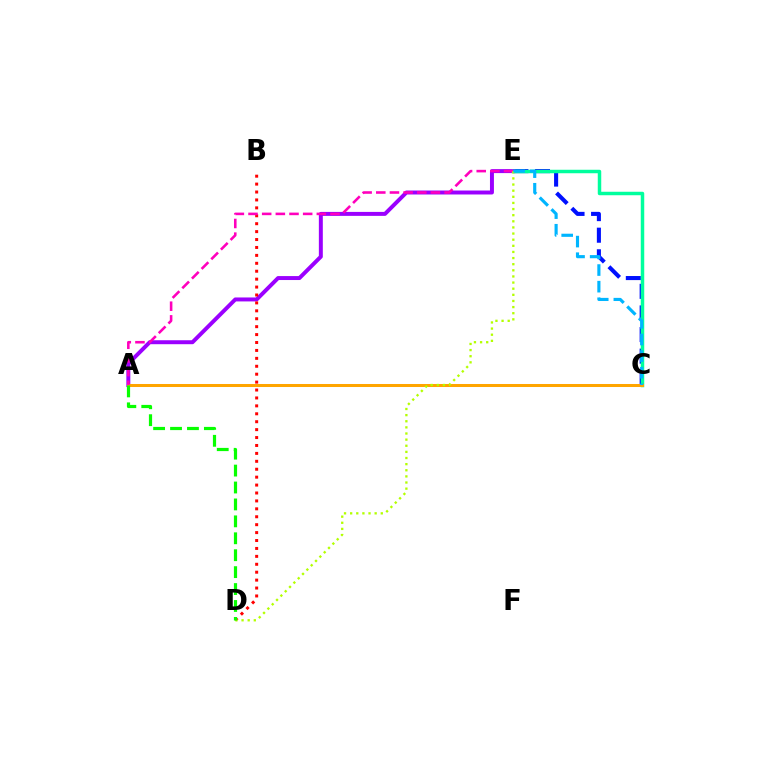{('C', 'E'): [{'color': '#0010ff', 'line_style': 'dashed', 'thickness': 2.93}, {'color': '#00ff9d', 'line_style': 'solid', 'thickness': 2.5}, {'color': '#00b5ff', 'line_style': 'dashed', 'thickness': 2.26}], ('A', 'E'): [{'color': '#9b00ff', 'line_style': 'solid', 'thickness': 2.85}, {'color': '#ff00bd', 'line_style': 'dashed', 'thickness': 1.86}], ('B', 'D'): [{'color': '#ff0000', 'line_style': 'dotted', 'thickness': 2.15}], ('A', 'C'): [{'color': '#ffa500', 'line_style': 'solid', 'thickness': 2.17}], ('D', 'E'): [{'color': '#b3ff00', 'line_style': 'dotted', 'thickness': 1.66}], ('A', 'D'): [{'color': '#08ff00', 'line_style': 'dashed', 'thickness': 2.3}]}